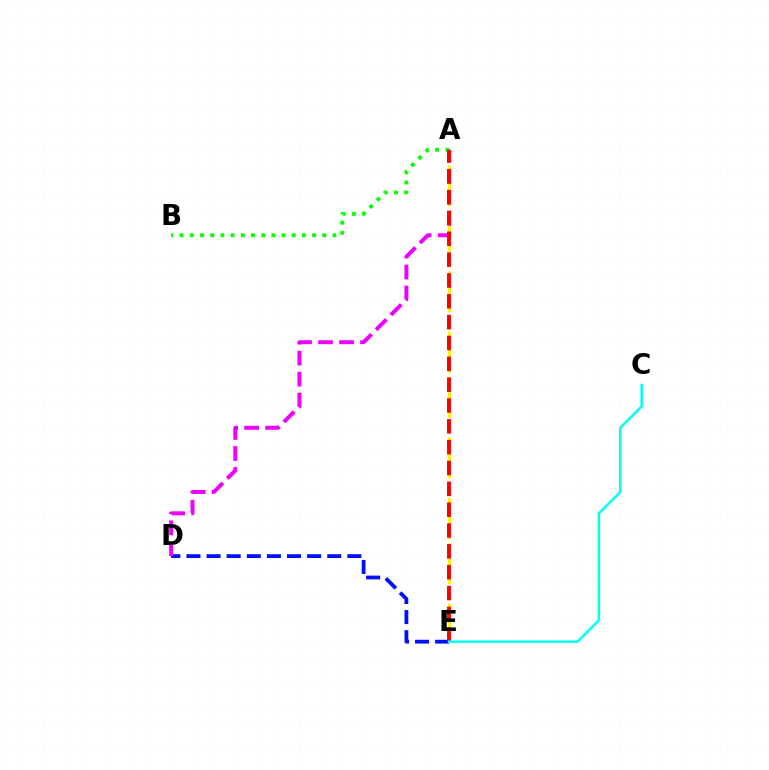{('D', 'E'): [{'color': '#0010ff', 'line_style': 'dashed', 'thickness': 2.73}], ('A', 'E'): [{'color': '#fcf500', 'line_style': 'dashed', 'thickness': 2.05}, {'color': '#ff0000', 'line_style': 'dashed', 'thickness': 2.83}], ('A', 'B'): [{'color': '#08ff00', 'line_style': 'dotted', 'thickness': 2.77}], ('A', 'D'): [{'color': '#ee00ff', 'line_style': 'dashed', 'thickness': 2.85}], ('C', 'E'): [{'color': '#00fff6', 'line_style': 'solid', 'thickness': 1.8}]}